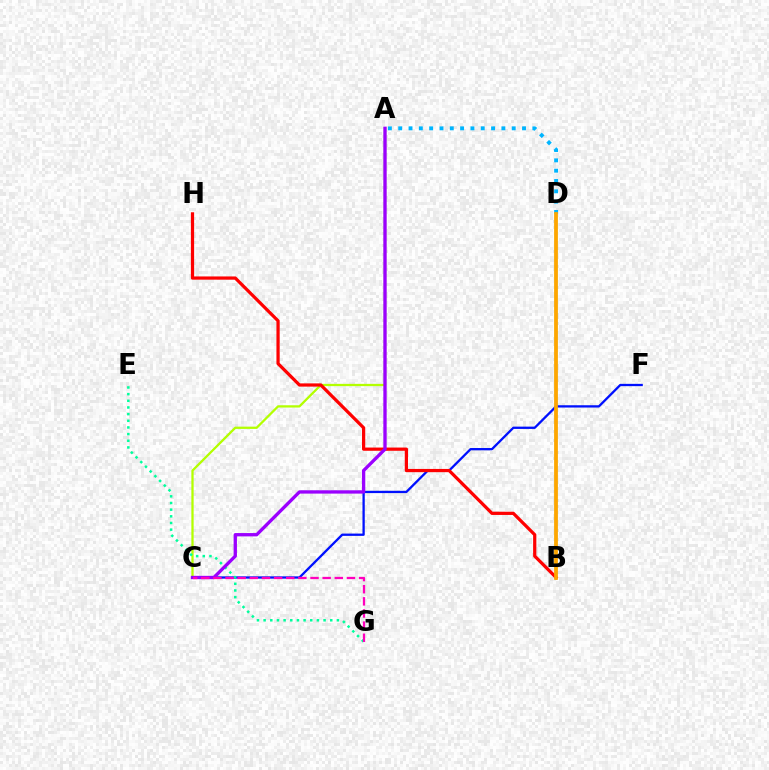{('A', 'C'): [{'color': '#b3ff00', 'line_style': 'solid', 'thickness': 1.64}, {'color': '#9b00ff', 'line_style': 'solid', 'thickness': 2.39}], ('A', 'D'): [{'color': '#00b5ff', 'line_style': 'dotted', 'thickness': 2.8}], ('C', 'F'): [{'color': '#0010ff', 'line_style': 'solid', 'thickness': 1.65}], ('B', 'D'): [{'color': '#08ff00', 'line_style': 'solid', 'thickness': 1.67}, {'color': '#ffa500', 'line_style': 'solid', 'thickness': 2.7}], ('B', 'H'): [{'color': '#ff0000', 'line_style': 'solid', 'thickness': 2.32}], ('E', 'G'): [{'color': '#00ff9d', 'line_style': 'dotted', 'thickness': 1.81}], ('C', 'G'): [{'color': '#ff00bd', 'line_style': 'dashed', 'thickness': 1.65}]}